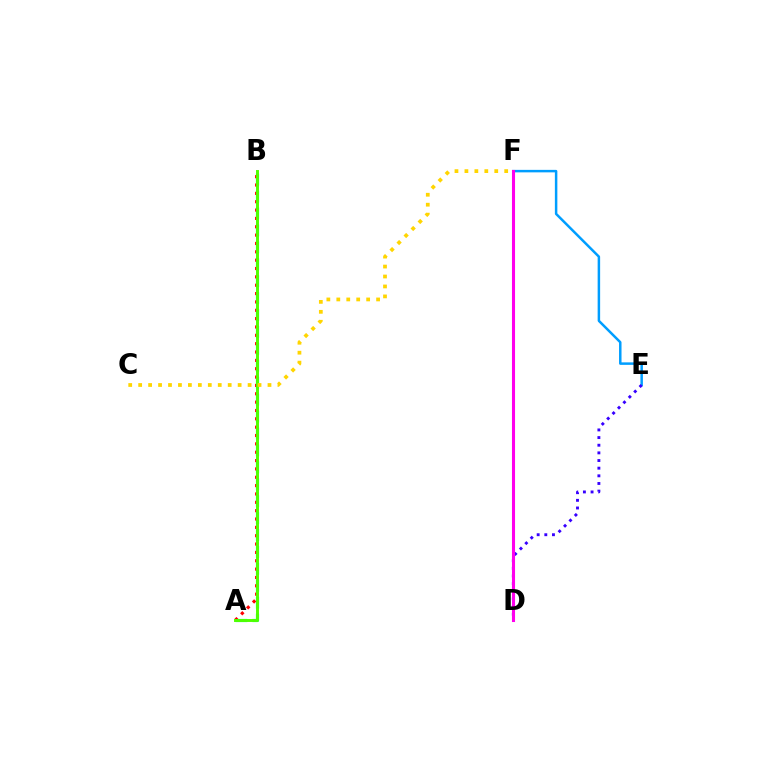{('A', 'B'): [{'color': '#00ff86', 'line_style': 'dashed', 'thickness': 2.3}, {'color': '#ff0000', 'line_style': 'dotted', 'thickness': 2.27}, {'color': '#4fff00', 'line_style': 'solid', 'thickness': 2.11}], ('E', 'F'): [{'color': '#009eff', 'line_style': 'solid', 'thickness': 1.79}], ('D', 'E'): [{'color': '#3700ff', 'line_style': 'dotted', 'thickness': 2.08}], ('C', 'F'): [{'color': '#ffd500', 'line_style': 'dotted', 'thickness': 2.7}], ('D', 'F'): [{'color': '#ff00ed', 'line_style': 'solid', 'thickness': 2.22}]}